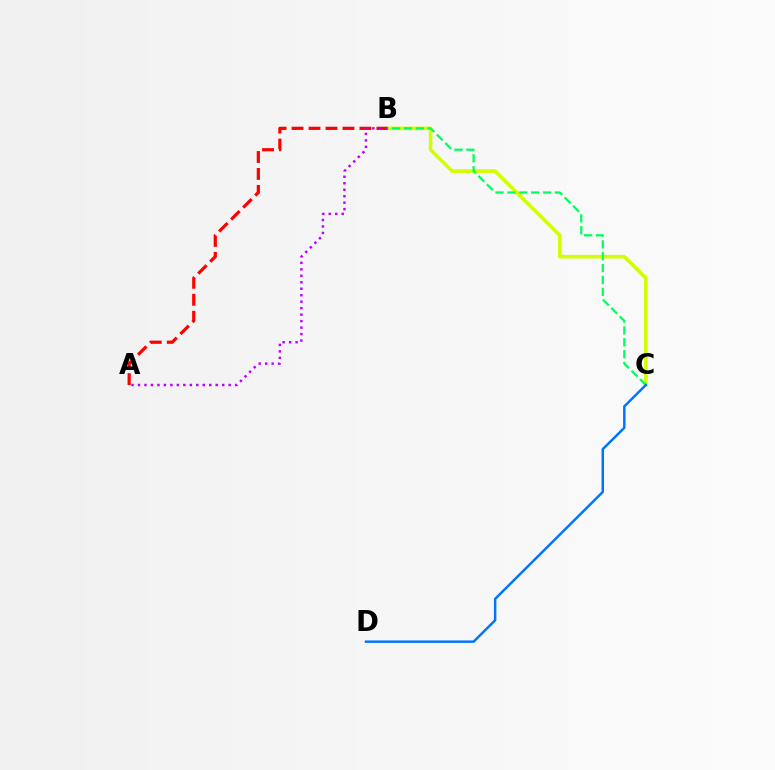{('B', 'C'): [{'color': '#d1ff00', 'line_style': 'solid', 'thickness': 2.58}, {'color': '#00ff5c', 'line_style': 'dashed', 'thickness': 1.61}], ('C', 'D'): [{'color': '#0074ff', 'line_style': 'solid', 'thickness': 1.77}], ('A', 'B'): [{'color': '#ff0000', 'line_style': 'dashed', 'thickness': 2.3}, {'color': '#b900ff', 'line_style': 'dotted', 'thickness': 1.76}]}